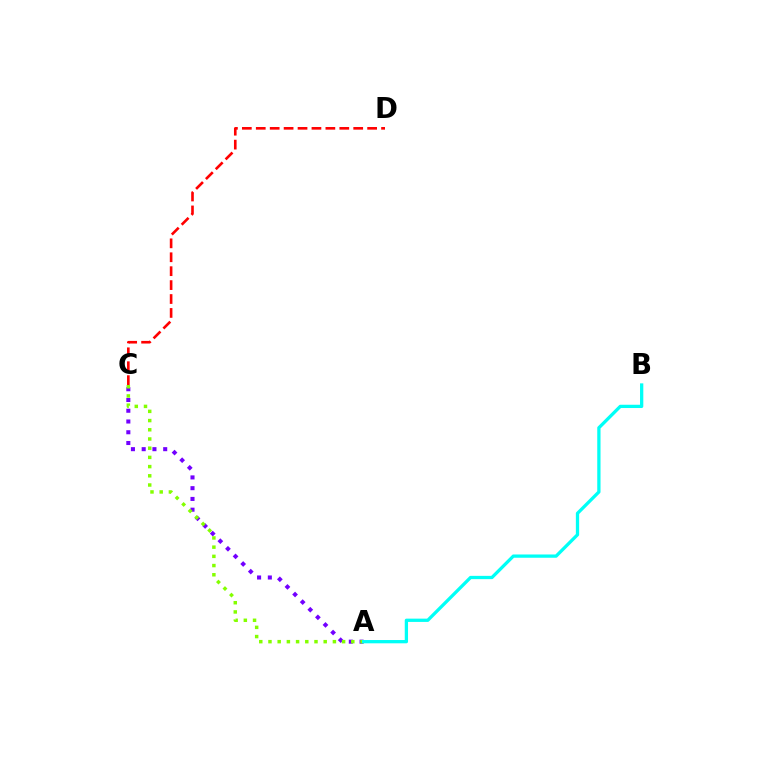{('C', 'D'): [{'color': '#ff0000', 'line_style': 'dashed', 'thickness': 1.89}], ('A', 'C'): [{'color': '#7200ff', 'line_style': 'dotted', 'thickness': 2.92}, {'color': '#84ff00', 'line_style': 'dotted', 'thickness': 2.5}], ('A', 'B'): [{'color': '#00fff6', 'line_style': 'solid', 'thickness': 2.36}]}